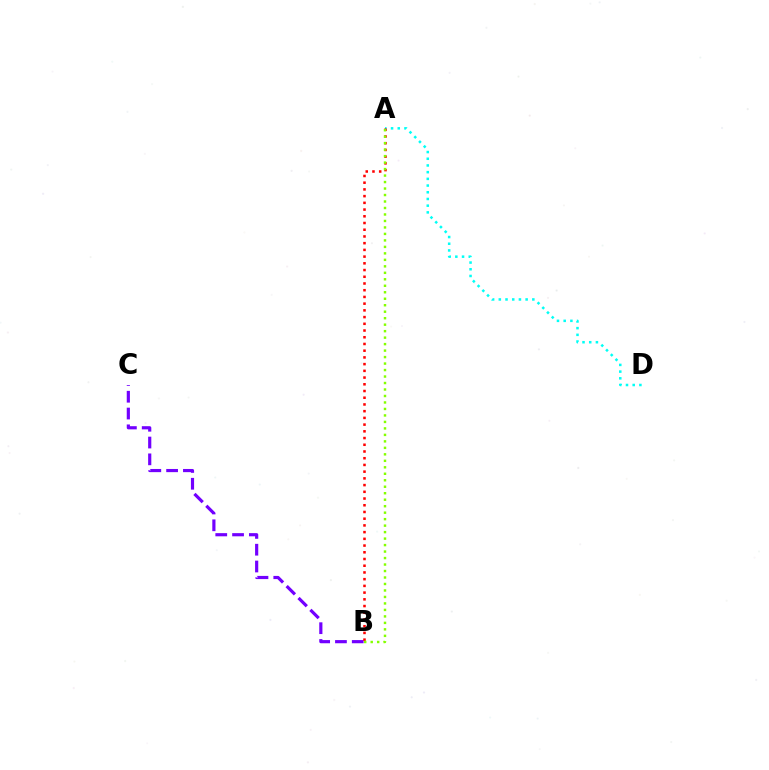{('A', 'D'): [{'color': '#00fff6', 'line_style': 'dotted', 'thickness': 1.82}], ('B', 'C'): [{'color': '#7200ff', 'line_style': 'dashed', 'thickness': 2.28}], ('A', 'B'): [{'color': '#ff0000', 'line_style': 'dotted', 'thickness': 1.83}, {'color': '#84ff00', 'line_style': 'dotted', 'thickness': 1.76}]}